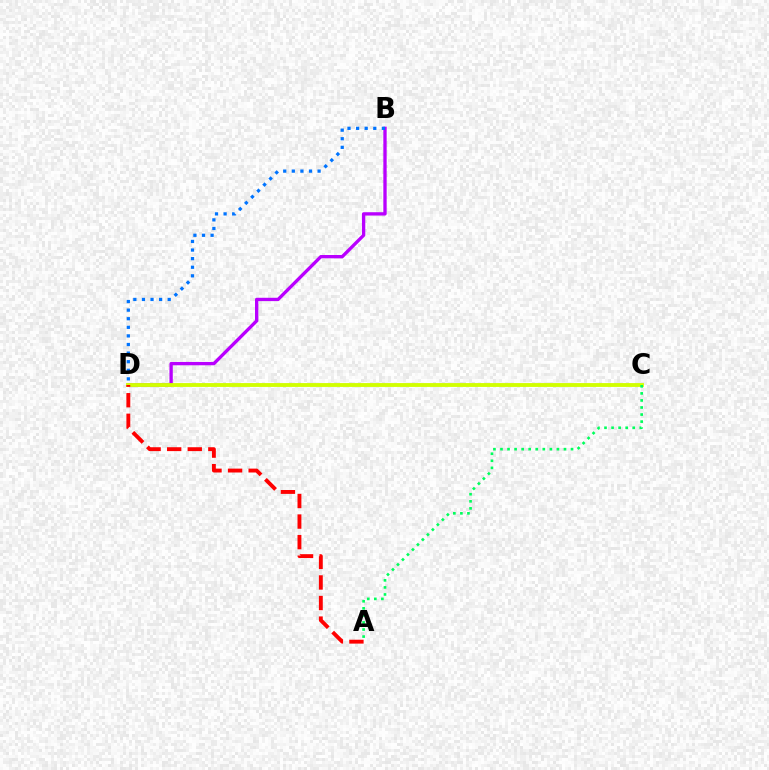{('B', 'D'): [{'color': '#b900ff', 'line_style': 'solid', 'thickness': 2.4}, {'color': '#0074ff', 'line_style': 'dotted', 'thickness': 2.33}], ('C', 'D'): [{'color': '#d1ff00', 'line_style': 'solid', 'thickness': 2.77}], ('A', 'C'): [{'color': '#00ff5c', 'line_style': 'dotted', 'thickness': 1.92}], ('A', 'D'): [{'color': '#ff0000', 'line_style': 'dashed', 'thickness': 2.79}]}